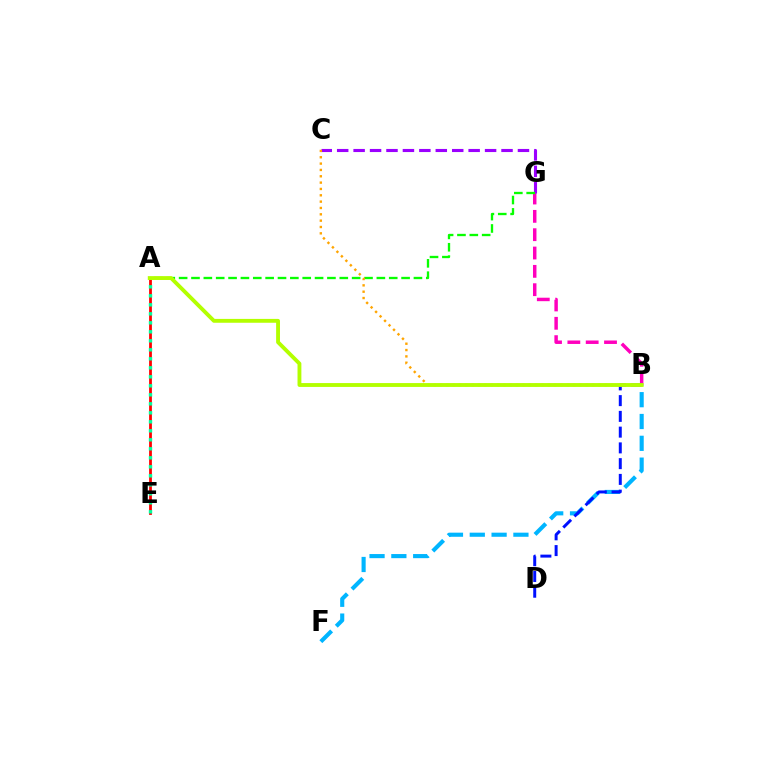{('B', 'G'): [{'color': '#ff00bd', 'line_style': 'dashed', 'thickness': 2.49}], ('B', 'F'): [{'color': '#00b5ff', 'line_style': 'dashed', 'thickness': 2.96}], ('B', 'D'): [{'color': '#0010ff', 'line_style': 'dashed', 'thickness': 2.14}], ('A', 'E'): [{'color': '#ff0000', 'line_style': 'solid', 'thickness': 2.0}, {'color': '#00ff9d', 'line_style': 'dotted', 'thickness': 2.45}], ('C', 'G'): [{'color': '#9b00ff', 'line_style': 'dashed', 'thickness': 2.23}], ('A', 'G'): [{'color': '#08ff00', 'line_style': 'dashed', 'thickness': 1.68}], ('B', 'C'): [{'color': '#ffa500', 'line_style': 'dotted', 'thickness': 1.72}], ('A', 'B'): [{'color': '#b3ff00', 'line_style': 'solid', 'thickness': 2.78}]}